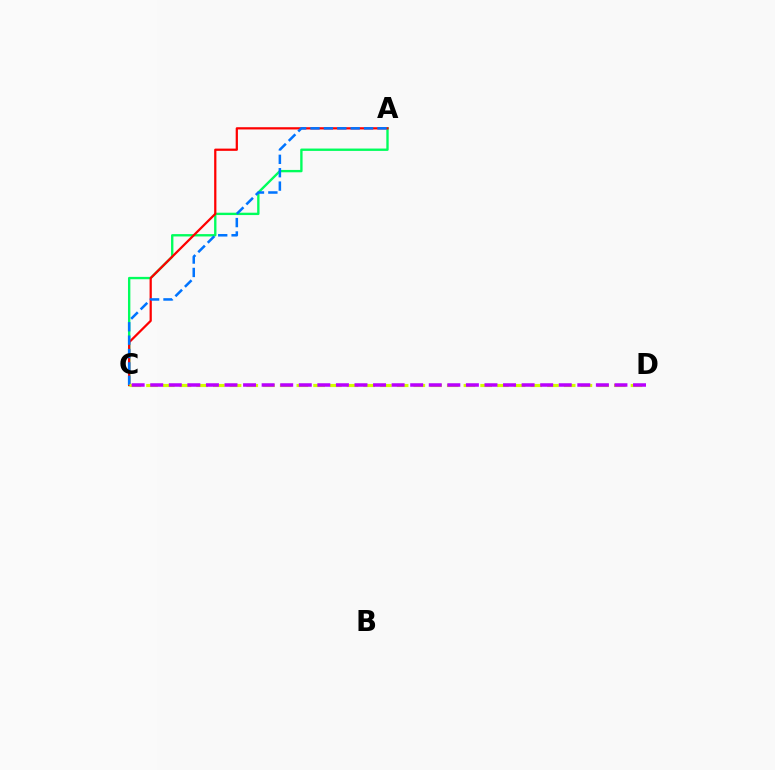{('A', 'C'): [{'color': '#00ff5c', 'line_style': 'solid', 'thickness': 1.7}, {'color': '#ff0000', 'line_style': 'solid', 'thickness': 1.61}, {'color': '#0074ff', 'line_style': 'dashed', 'thickness': 1.82}], ('C', 'D'): [{'color': '#d1ff00', 'line_style': 'dashed', 'thickness': 2.27}, {'color': '#b900ff', 'line_style': 'dashed', 'thickness': 2.52}]}